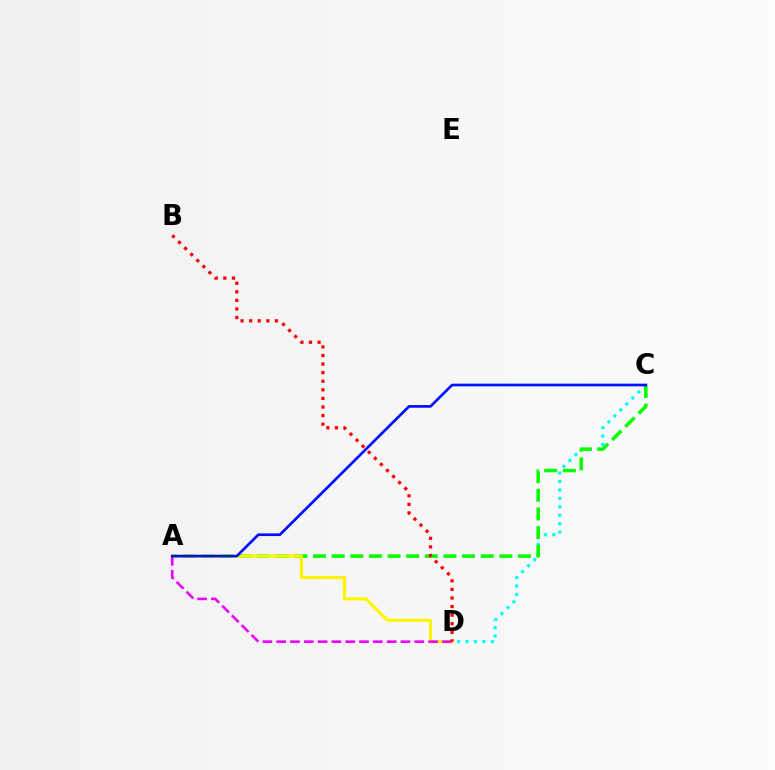{('C', 'D'): [{'color': '#00fff6', 'line_style': 'dotted', 'thickness': 2.29}], ('A', 'C'): [{'color': '#08ff00', 'line_style': 'dashed', 'thickness': 2.53}, {'color': '#0010ff', 'line_style': 'solid', 'thickness': 1.93}], ('A', 'D'): [{'color': '#fcf500', 'line_style': 'solid', 'thickness': 2.26}, {'color': '#ee00ff', 'line_style': 'dashed', 'thickness': 1.88}], ('B', 'D'): [{'color': '#ff0000', 'line_style': 'dotted', 'thickness': 2.33}]}